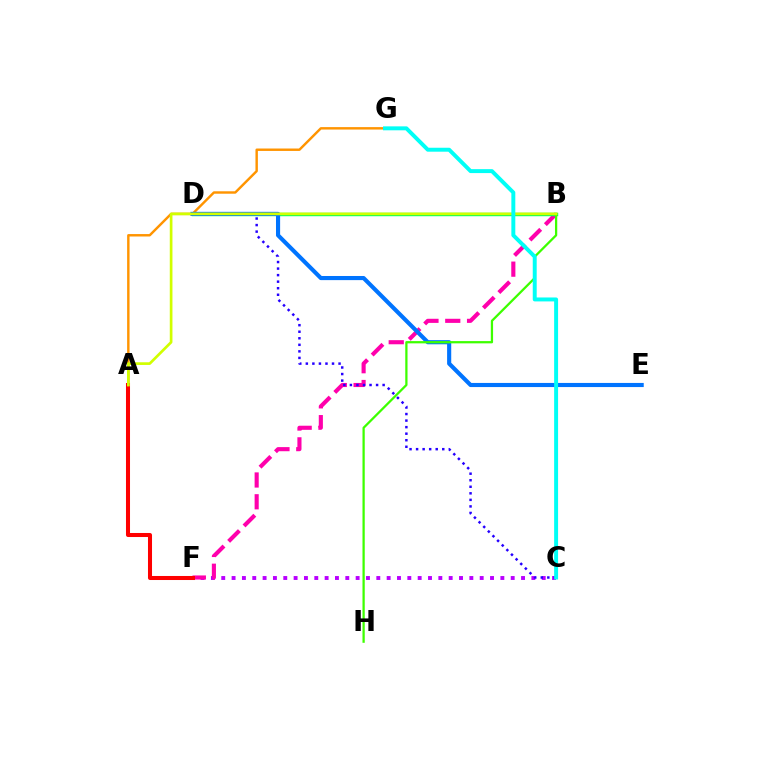{('C', 'F'): [{'color': '#b900ff', 'line_style': 'dotted', 'thickness': 2.81}], ('B', 'F'): [{'color': '#ff00ac', 'line_style': 'dashed', 'thickness': 2.96}], ('C', 'D'): [{'color': '#2500ff', 'line_style': 'dotted', 'thickness': 1.78}], ('A', 'F'): [{'color': '#ff0000', 'line_style': 'solid', 'thickness': 2.91}], ('A', 'G'): [{'color': '#ff9400', 'line_style': 'solid', 'thickness': 1.75}], ('B', 'D'): [{'color': '#00ff5c', 'line_style': 'solid', 'thickness': 2.46}], ('D', 'E'): [{'color': '#0074ff', 'line_style': 'solid', 'thickness': 2.97}], ('B', 'H'): [{'color': '#3dff00', 'line_style': 'solid', 'thickness': 1.63}], ('A', 'B'): [{'color': '#d1ff00', 'line_style': 'solid', 'thickness': 1.93}], ('C', 'G'): [{'color': '#00fff6', 'line_style': 'solid', 'thickness': 2.84}]}